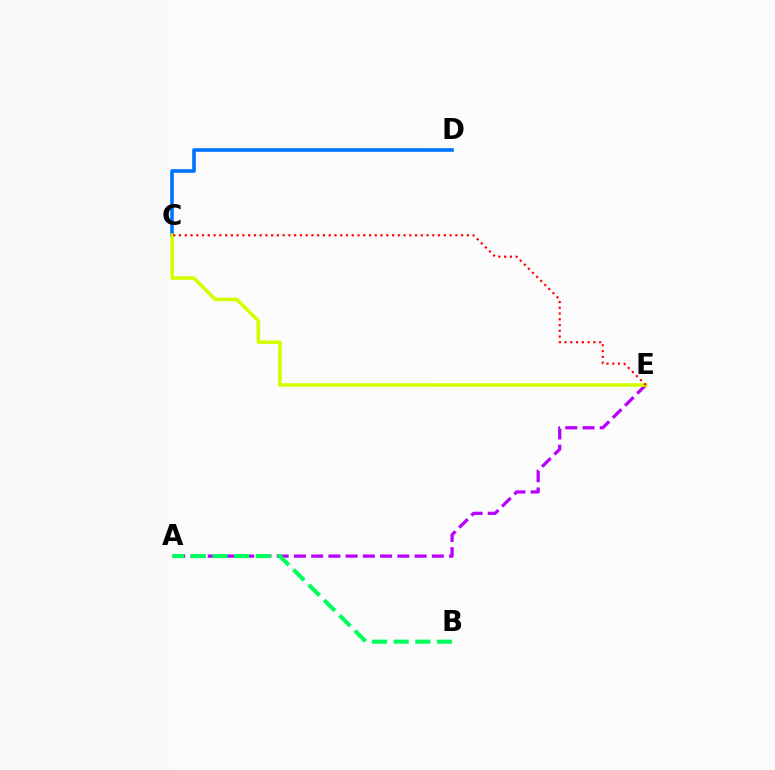{('C', 'D'): [{'color': '#0074ff', 'line_style': 'solid', 'thickness': 2.6}], ('A', 'E'): [{'color': '#b900ff', 'line_style': 'dashed', 'thickness': 2.34}], ('A', 'B'): [{'color': '#00ff5c', 'line_style': 'dashed', 'thickness': 2.94}], ('C', 'E'): [{'color': '#d1ff00', 'line_style': 'solid', 'thickness': 2.58}, {'color': '#ff0000', 'line_style': 'dotted', 'thickness': 1.56}]}